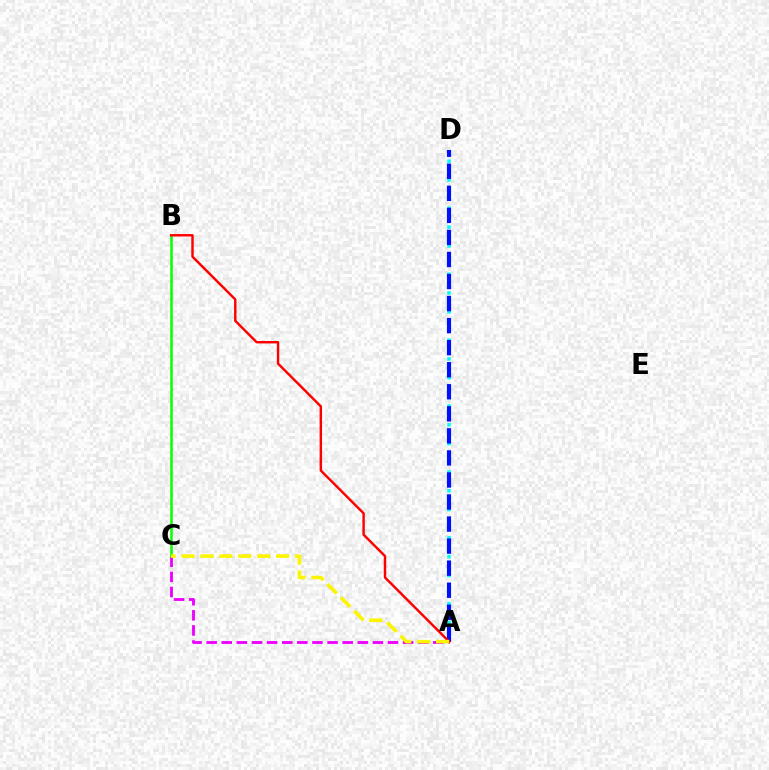{('A', 'C'): [{'color': '#ee00ff', 'line_style': 'dashed', 'thickness': 2.05}, {'color': '#fcf500', 'line_style': 'dashed', 'thickness': 2.57}], ('A', 'D'): [{'color': '#00fff6', 'line_style': 'dotted', 'thickness': 2.56}, {'color': '#0010ff', 'line_style': 'dashed', 'thickness': 3.0}], ('B', 'C'): [{'color': '#08ff00', 'line_style': 'solid', 'thickness': 1.81}], ('A', 'B'): [{'color': '#ff0000', 'line_style': 'solid', 'thickness': 1.75}]}